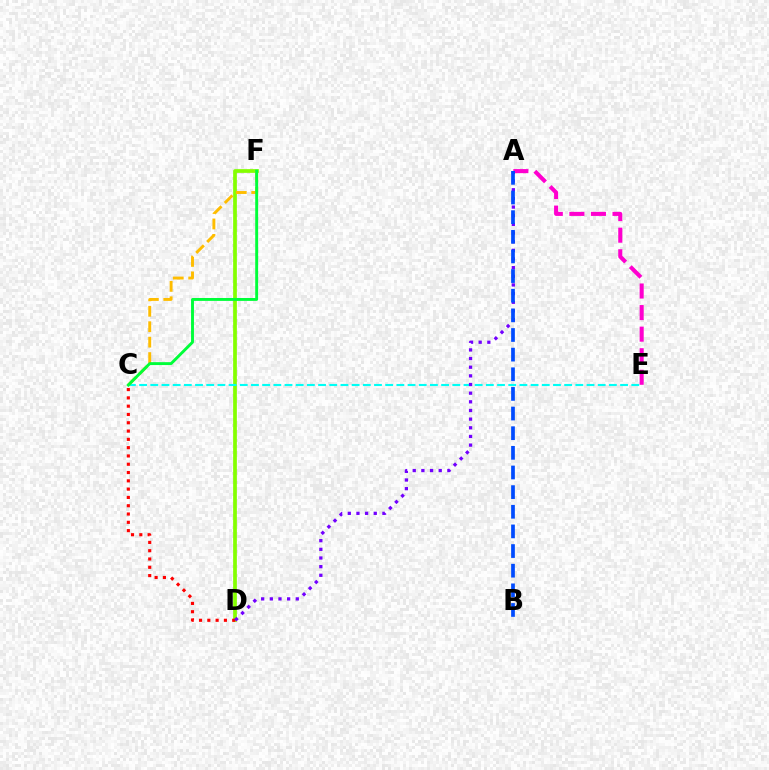{('D', 'F'): [{'color': '#84ff00', 'line_style': 'solid', 'thickness': 2.68}], ('C', 'E'): [{'color': '#00fff6', 'line_style': 'dashed', 'thickness': 1.52}], ('C', 'D'): [{'color': '#ff0000', 'line_style': 'dotted', 'thickness': 2.25}], ('C', 'F'): [{'color': '#ffbd00', 'line_style': 'dashed', 'thickness': 2.1}, {'color': '#00ff39', 'line_style': 'solid', 'thickness': 2.09}], ('A', 'E'): [{'color': '#ff00cf', 'line_style': 'dashed', 'thickness': 2.93}], ('A', 'D'): [{'color': '#7200ff', 'line_style': 'dotted', 'thickness': 2.35}], ('A', 'B'): [{'color': '#004bff', 'line_style': 'dashed', 'thickness': 2.67}]}